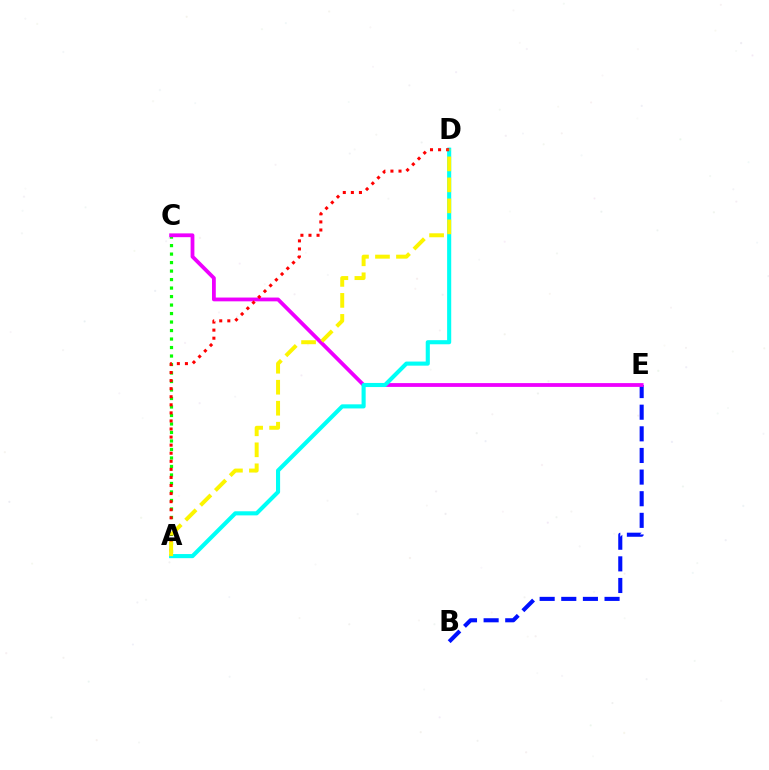{('B', 'E'): [{'color': '#0010ff', 'line_style': 'dashed', 'thickness': 2.94}], ('A', 'C'): [{'color': '#08ff00', 'line_style': 'dotted', 'thickness': 2.31}], ('C', 'E'): [{'color': '#ee00ff', 'line_style': 'solid', 'thickness': 2.73}], ('A', 'D'): [{'color': '#00fff6', 'line_style': 'solid', 'thickness': 2.95}, {'color': '#ff0000', 'line_style': 'dotted', 'thickness': 2.19}, {'color': '#fcf500', 'line_style': 'dashed', 'thickness': 2.85}]}